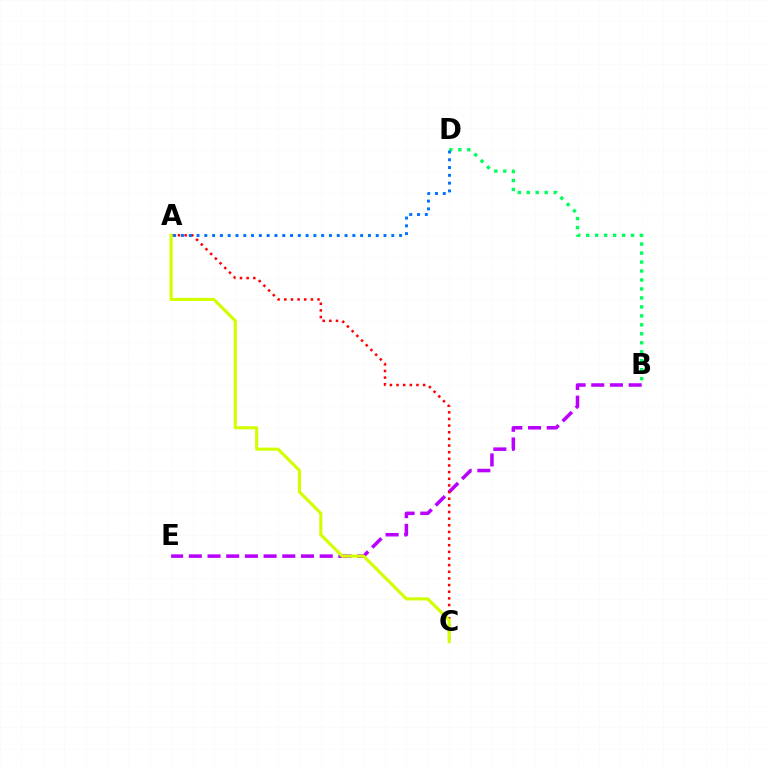{('B', 'D'): [{'color': '#00ff5c', 'line_style': 'dotted', 'thickness': 2.44}], ('B', 'E'): [{'color': '#b900ff', 'line_style': 'dashed', 'thickness': 2.54}], ('A', 'C'): [{'color': '#ff0000', 'line_style': 'dotted', 'thickness': 1.81}, {'color': '#d1ff00', 'line_style': 'solid', 'thickness': 2.25}], ('A', 'D'): [{'color': '#0074ff', 'line_style': 'dotted', 'thickness': 2.12}]}